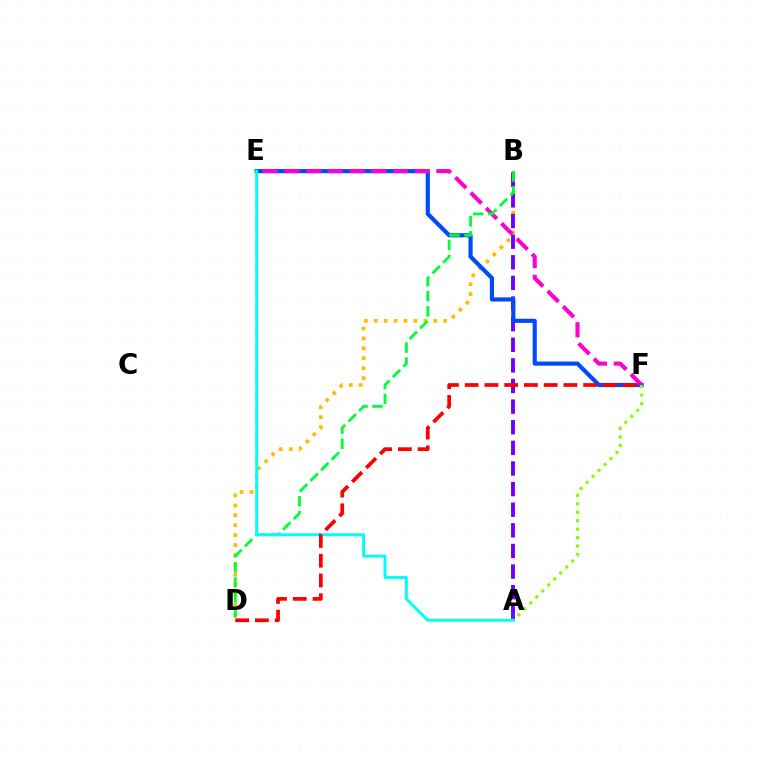{('B', 'D'): [{'color': '#ffbd00', 'line_style': 'dotted', 'thickness': 2.69}, {'color': '#00ff39', 'line_style': 'dashed', 'thickness': 2.04}], ('A', 'B'): [{'color': '#7200ff', 'line_style': 'dashed', 'thickness': 2.8}], ('E', 'F'): [{'color': '#004bff', 'line_style': 'solid', 'thickness': 3.0}, {'color': '#ff00cf', 'line_style': 'dashed', 'thickness': 2.95}], ('A', 'F'): [{'color': '#84ff00', 'line_style': 'dotted', 'thickness': 2.3}], ('A', 'E'): [{'color': '#00fff6', 'line_style': 'solid', 'thickness': 2.09}], ('D', 'F'): [{'color': '#ff0000', 'line_style': 'dashed', 'thickness': 2.68}]}